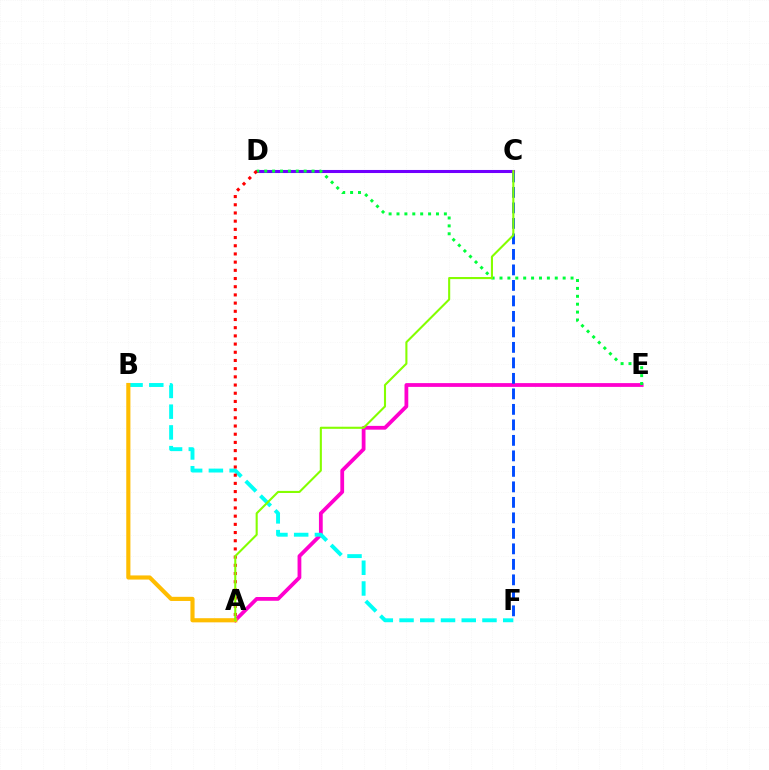{('A', 'E'): [{'color': '#ff00cf', 'line_style': 'solid', 'thickness': 2.72}], ('B', 'F'): [{'color': '#00fff6', 'line_style': 'dashed', 'thickness': 2.82}], ('C', 'F'): [{'color': '#004bff', 'line_style': 'dashed', 'thickness': 2.11}], ('A', 'B'): [{'color': '#ffbd00', 'line_style': 'solid', 'thickness': 2.98}], ('C', 'D'): [{'color': '#7200ff', 'line_style': 'solid', 'thickness': 2.21}], ('D', 'E'): [{'color': '#00ff39', 'line_style': 'dotted', 'thickness': 2.15}], ('A', 'D'): [{'color': '#ff0000', 'line_style': 'dotted', 'thickness': 2.23}], ('A', 'C'): [{'color': '#84ff00', 'line_style': 'solid', 'thickness': 1.51}]}